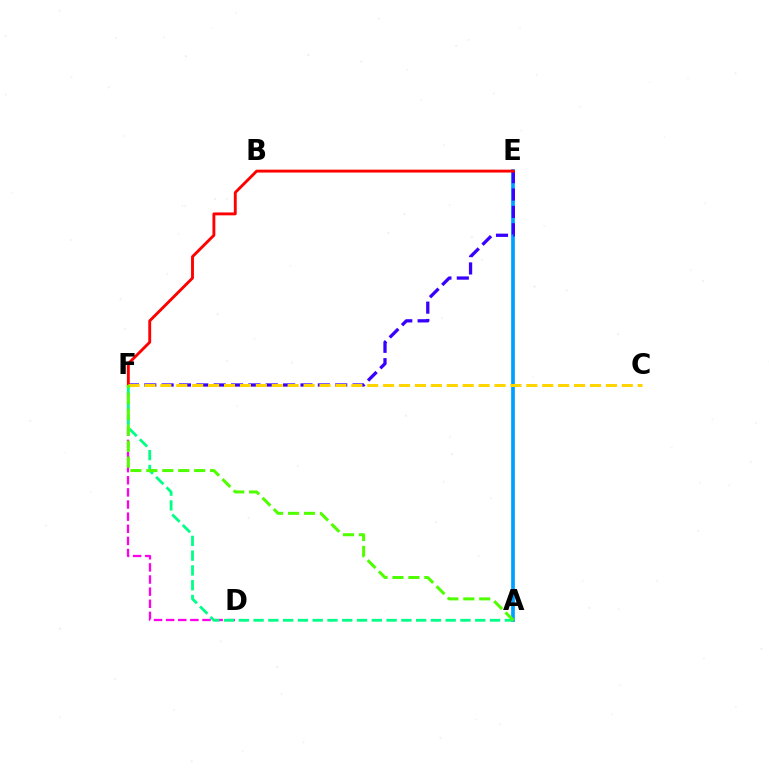{('A', 'E'): [{'color': '#009eff', 'line_style': 'solid', 'thickness': 2.66}], ('D', 'F'): [{'color': '#ff00ed', 'line_style': 'dashed', 'thickness': 1.65}], ('A', 'F'): [{'color': '#00ff86', 'line_style': 'dashed', 'thickness': 2.01}, {'color': '#4fff00', 'line_style': 'dashed', 'thickness': 2.17}], ('E', 'F'): [{'color': '#3700ff', 'line_style': 'dashed', 'thickness': 2.36}, {'color': '#ff0000', 'line_style': 'solid', 'thickness': 2.07}], ('C', 'F'): [{'color': '#ffd500', 'line_style': 'dashed', 'thickness': 2.16}]}